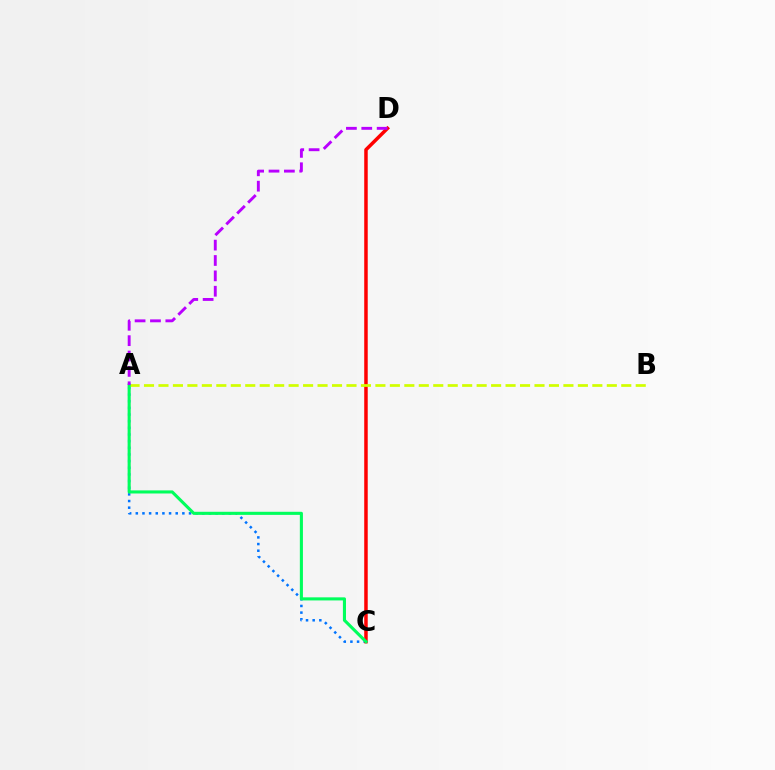{('A', 'C'): [{'color': '#0074ff', 'line_style': 'dotted', 'thickness': 1.81}, {'color': '#00ff5c', 'line_style': 'solid', 'thickness': 2.22}], ('C', 'D'): [{'color': '#ff0000', 'line_style': 'solid', 'thickness': 2.52}], ('A', 'B'): [{'color': '#d1ff00', 'line_style': 'dashed', 'thickness': 1.96}], ('A', 'D'): [{'color': '#b900ff', 'line_style': 'dashed', 'thickness': 2.09}]}